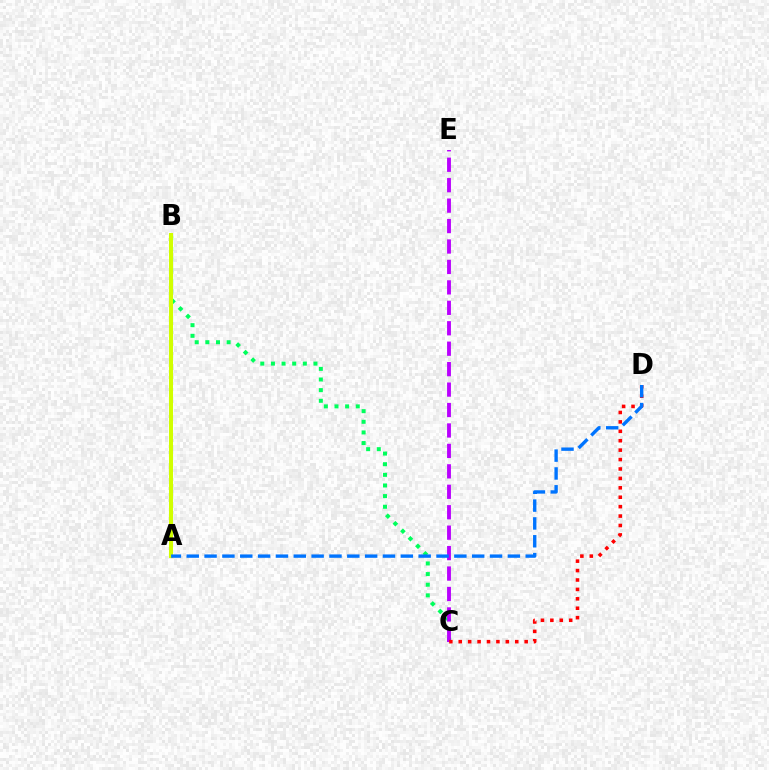{('B', 'C'): [{'color': '#00ff5c', 'line_style': 'dotted', 'thickness': 2.89}], ('A', 'B'): [{'color': '#d1ff00', 'line_style': 'solid', 'thickness': 2.91}], ('C', 'E'): [{'color': '#b900ff', 'line_style': 'dashed', 'thickness': 2.78}], ('C', 'D'): [{'color': '#ff0000', 'line_style': 'dotted', 'thickness': 2.56}], ('A', 'D'): [{'color': '#0074ff', 'line_style': 'dashed', 'thickness': 2.42}]}